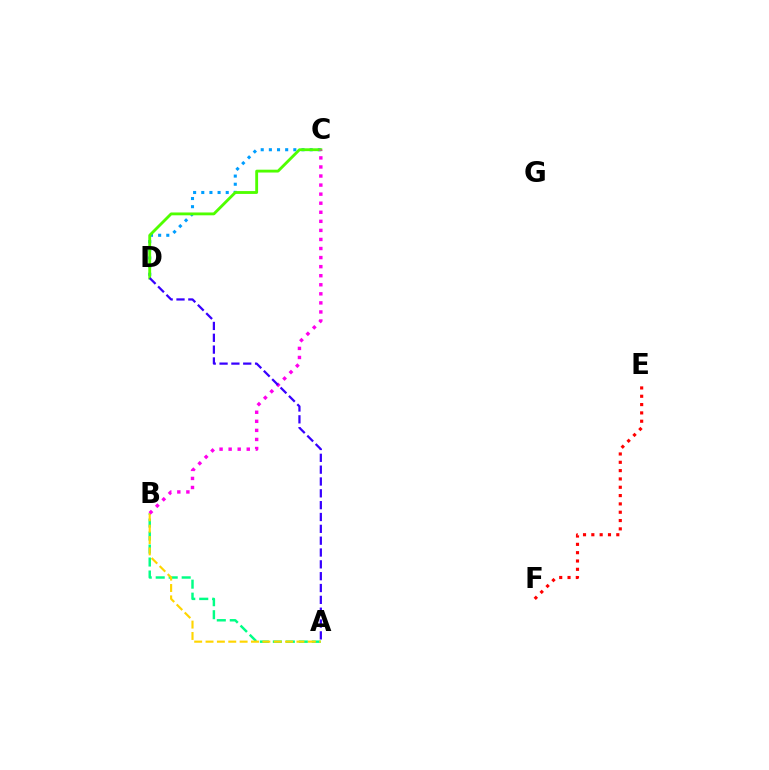{('C', 'D'): [{'color': '#009eff', 'line_style': 'dotted', 'thickness': 2.22}, {'color': '#4fff00', 'line_style': 'solid', 'thickness': 2.05}], ('A', 'B'): [{'color': '#00ff86', 'line_style': 'dashed', 'thickness': 1.76}, {'color': '#ffd500', 'line_style': 'dashed', 'thickness': 1.54}], ('B', 'C'): [{'color': '#ff00ed', 'line_style': 'dotted', 'thickness': 2.46}], ('A', 'D'): [{'color': '#3700ff', 'line_style': 'dashed', 'thickness': 1.61}], ('E', 'F'): [{'color': '#ff0000', 'line_style': 'dotted', 'thickness': 2.26}]}